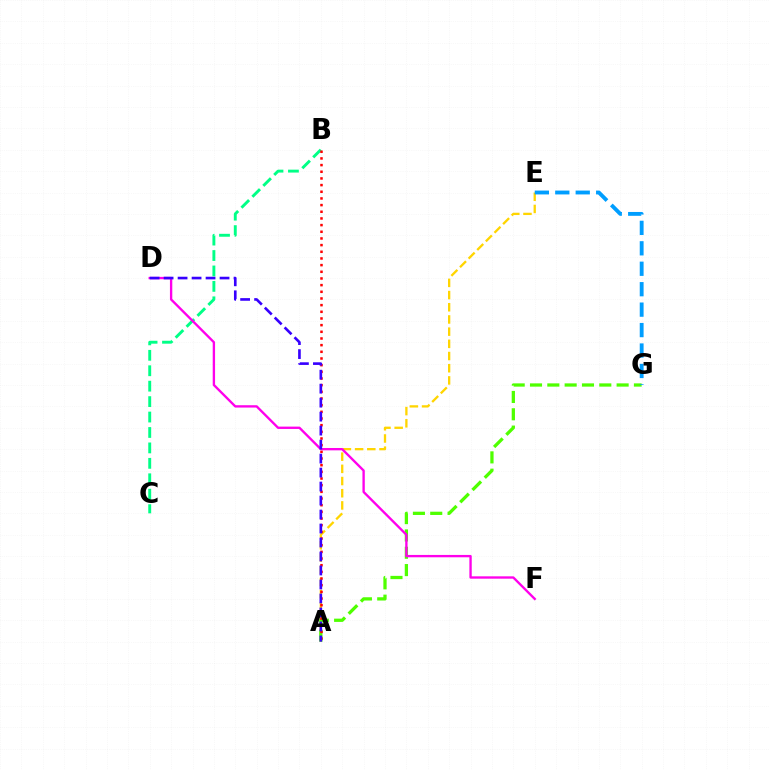{('A', 'E'): [{'color': '#ffd500', 'line_style': 'dashed', 'thickness': 1.66}], ('A', 'G'): [{'color': '#4fff00', 'line_style': 'dashed', 'thickness': 2.35}], ('B', 'C'): [{'color': '#00ff86', 'line_style': 'dashed', 'thickness': 2.1}], ('E', 'G'): [{'color': '#009eff', 'line_style': 'dashed', 'thickness': 2.78}], ('A', 'B'): [{'color': '#ff0000', 'line_style': 'dotted', 'thickness': 1.81}], ('D', 'F'): [{'color': '#ff00ed', 'line_style': 'solid', 'thickness': 1.69}], ('A', 'D'): [{'color': '#3700ff', 'line_style': 'dashed', 'thickness': 1.9}]}